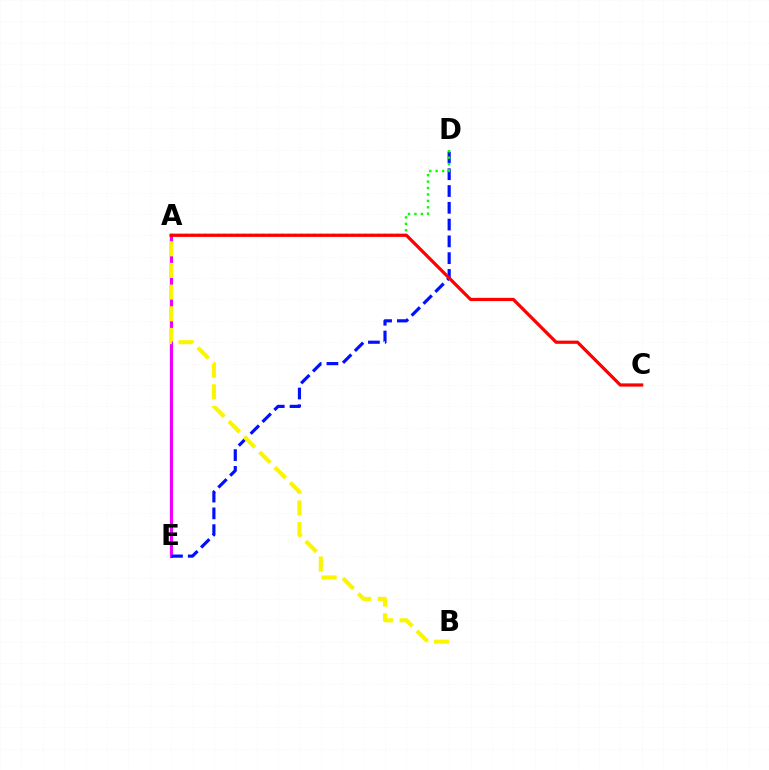{('A', 'E'): [{'color': '#00fff6', 'line_style': 'solid', 'thickness': 1.78}, {'color': '#ee00ff', 'line_style': 'solid', 'thickness': 2.18}], ('D', 'E'): [{'color': '#0010ff', 'line_style': 'dashed', 'thickness': 2.28}], ('A', 'D'): [{'color': '#08ff00', 'line_style': 'dotted', 'thickness': 1.75}], ('A', 'B'): [{'color': '#fcf500', 'line_style': 'dashed', 'thickness': 2.94}], ('A', 'C'): [{'color': '#ff0000', 'line_style': 'solid', 'thickness': 2.32}]}